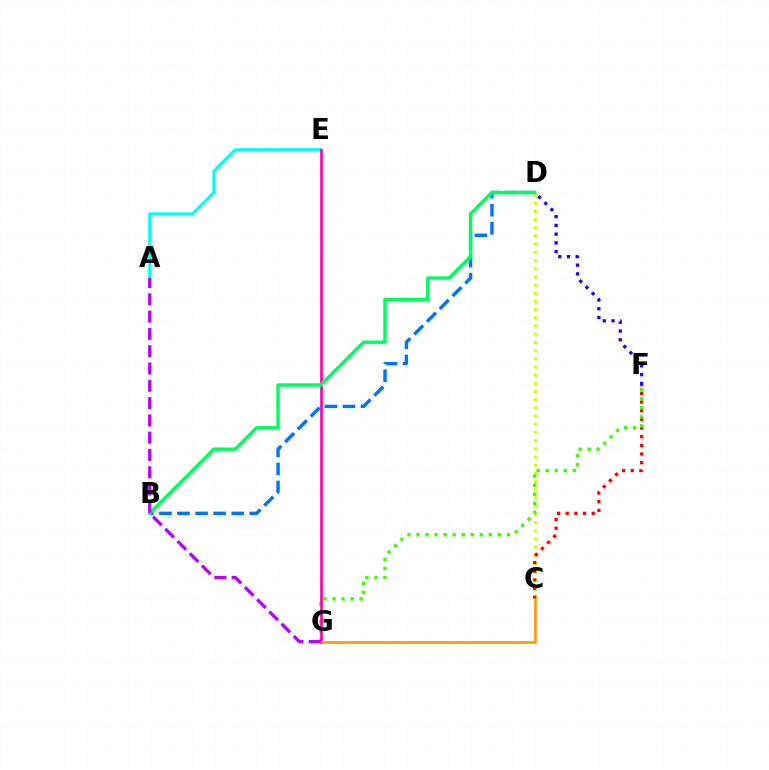{('D', 'F'): [{'color': '#2500ff', 'line_style': 'dotted', 'thickness': 2.37}], ('C', 'D'): [{'color': '#d1ff00', 'line_style': 'dotted', 'thickness': 2.22}], ('A', 'E'): [{'color': '#00fff6', 'line_style': 'solid', 'thickness': 2.21}], ('B', 'D'): [{'color': '#0074ff', 'line_style': 'dashed', 'thickness': 2.45}, {'color': '#00ff5c', 'line_style': 'solid', 'thickness': 2.48}], ('C', 'F'): [{'color': '#ff0000', 'line_style': 'dotted', 'thickness': 2.35}], ('F', 'G'): [{'color': '#3dff00', 'line_style': 'dotted', 'thickness': 2.46}], ('E', 'G'): [{'color': '#ff00ac', 'line_style': 'solid', 'thickness': 1.91}], ('C', 'G'): [{'color': '#ff9400', 'line_style': 'solid', 'thickness': 1.84}], ('A', 'G'): [{'color': '#b900ff', 'line_style': 'dashed', 'thickness': 2.35}]}